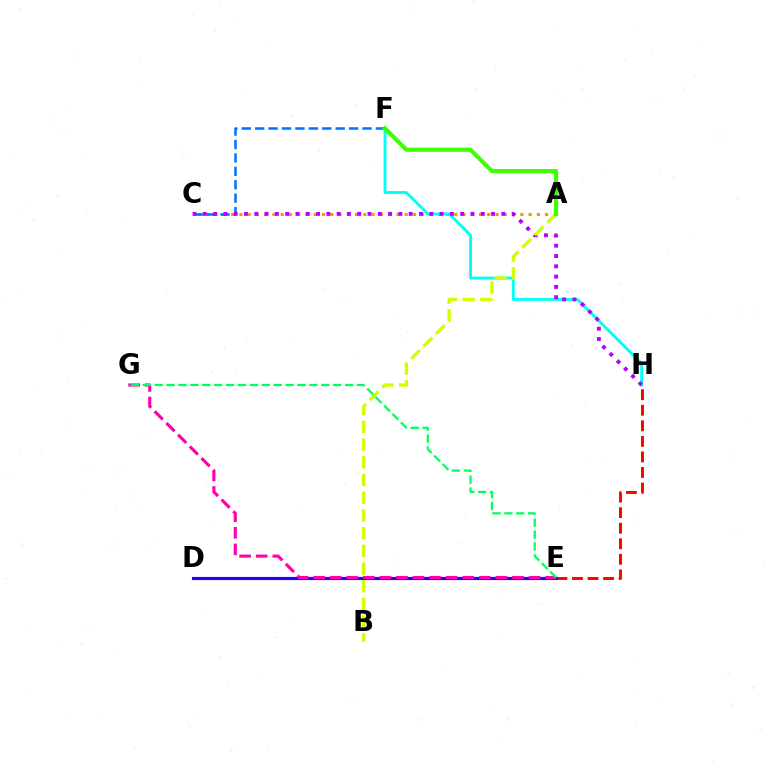{('E', 'H'): [{'color': '#ff0000', 'line_style': 'dashed', 'thickness': 2.11}], ('A', 'C'): [{'color': '#ff9400', 'line_style': 'dotted', 'thickness': 2.25}], ('D', 'E'): [{'color': '#2500ff', 'line_style': 'solid', 'thickness': 2.27}], ('E', 'G'): [{'color': '#ff00ac', 'line_style': 'dashed', 'thickness': 2.25}, {'color': '#00ff5c', 'line_style': 'dashed', 'thickness': 1.62}], ('C', 'F'): [{'color': '#0074ff', 'line_style': 'dashed', 'thickness': 1.82}], ('F', 'H'): [{'color': '#00fff6', 'line_style': 'solid', 'thickness': 2.05}], ('C', 'H'): [{'color': '#b900ff', 'line_style': 'dotted', 'thickness': 2.8}], ('A', 'B'): [{'color': '#d1ff00', 'line_style': 'dashed', 'thickness': 2.41}], ('A', 'F'): [{'color': '#3dff00', 'line_style': 'solid', 'thickness': 2.97}]}